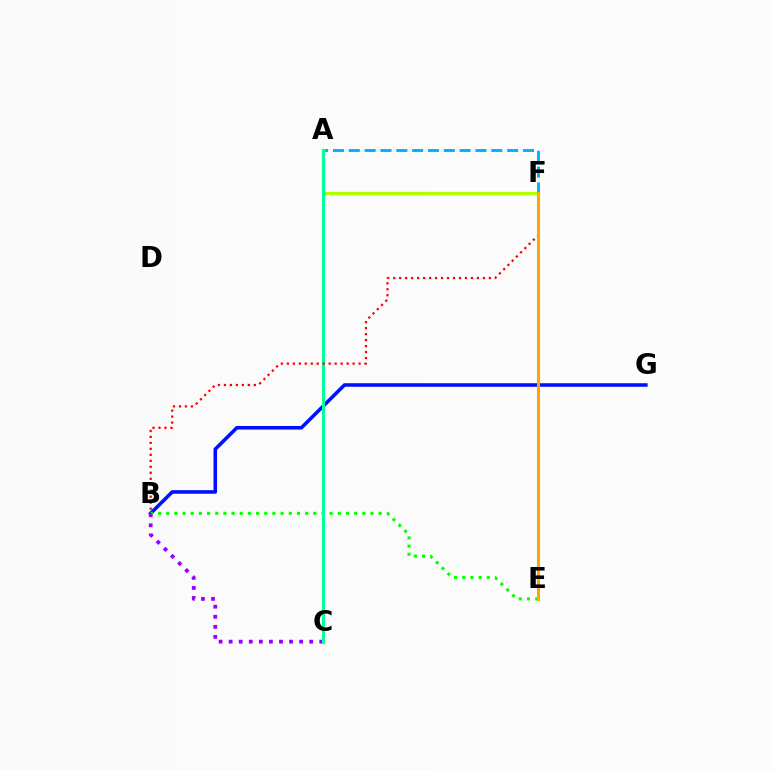{('B', 'G'): [{'color': '#0010ff', 'line_style': 'solid', 'thickness': 2.56}], ('B', 'E'): [{'color': '#08ff00', 'line_style': 'dotted', 'thickness': 2.22}], ('B', 'C'): [{'color': '#9b00ff', 'line_style': 'dotted', 'thickness': 2.74}], ('A', 'F'): [{'color': '#00b5ff', 'line_style': 'dashed', 'thickness': 2.15}, {'color': '#b3ff00', 'line_style': 'solid', 'thickness': 2.39}], ('A', 'C'): [{'color': '#00ff9d', 'line_style': 'solid', 'thickness': 2.15}], ('E', 'F'): [{'color': '#ff00bd', 'line_style': 'solid', 'thickness': 1.85}, {'color': '#ffa500', 'line_style': 'solid', 'thickness': 2.18}], ('B', 'F'): [{'color': '#ff0000', 'line_style': 'dotted', 'thickness': 1.62}]}